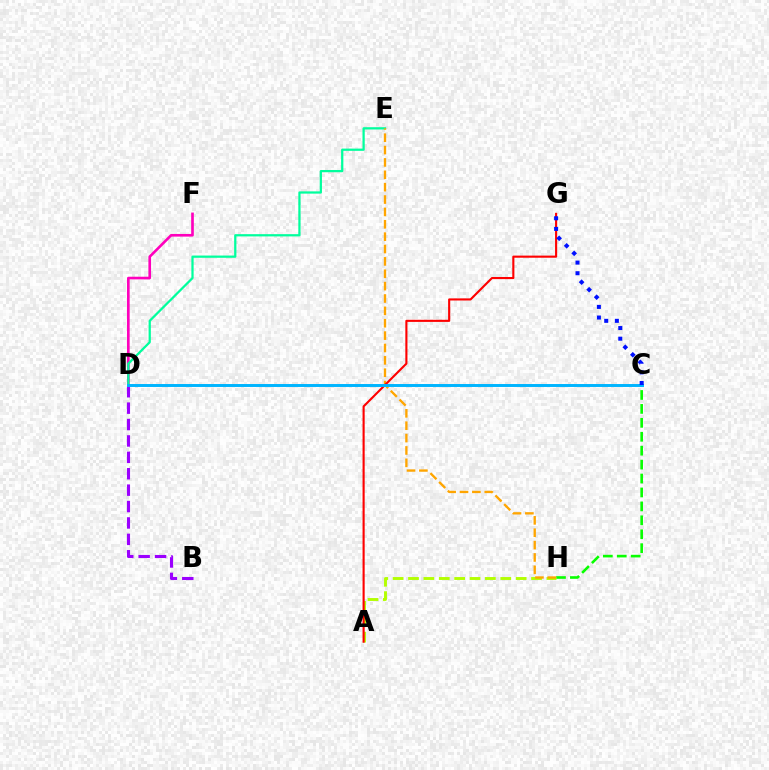{('D', 'F'): [{'color': '#ff00bd', 'line_style': 'solid', 'thickness': 1.91}], ('D', 'E'): [{'color': '#00ff9d', 'line_style': 'solid', 'thickness': 1.62}], ('B', 'D'): [{'color': '#9b00ff', 'line_style': 'dashed', 'thickness': 2.23}], ('C', 'H'): [{'color': '#08ff00', 'line_style': 'dashed', 'thickness': 1.89}], ('A', 'H'): [{'color': '#b3ff00', 'line_style': 'dashed', 'thickness': 2.09}], ('E', 'H'): [{'color': '#ffa500', 'line_style': 'dashed', 'thickness': 1.68}], ('A', 'G'): [{'color': '#ff0000', 'line_style': 'solid', 'thickness': 1.53}], ('C', 'D'): [{'color': '#00b5ff', 'line_style': 'solid', 'thickness': 2.13}], ('C', 'G'): [{'color': '#0010ff', 'line_style': 'dotted', 'thickness': 2.89}]}